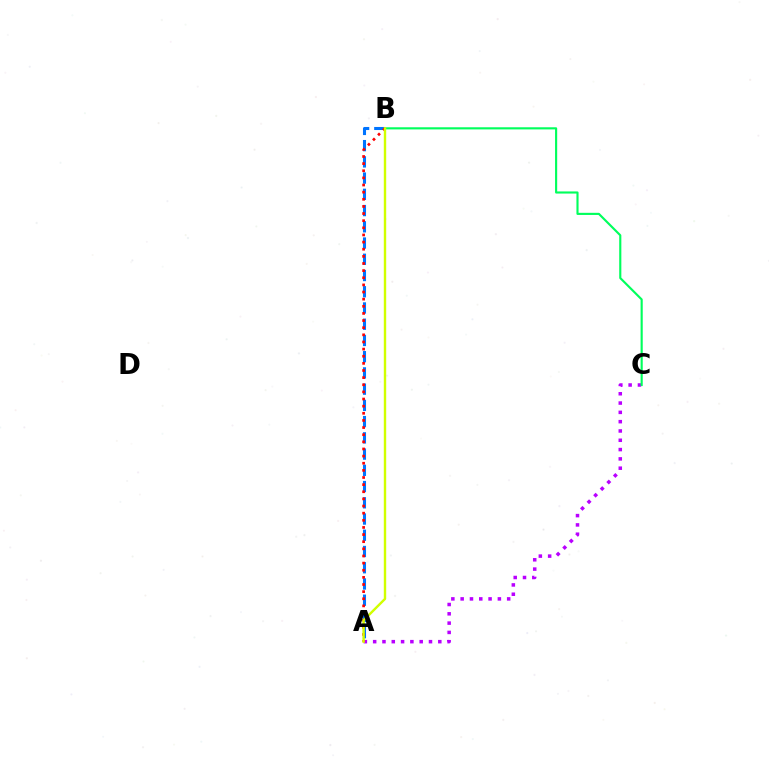{('A', 'C'): [{'color': '#b900ff', 'line_style': 'dotted', 'thickness': 2.53}], ('A', 'B'): [{'color': '#0074ff', 'line_style': 'dashed', 'thickness': 2.21}, {'color': '#ff0000', 'line_style': 'dotted', 'thickness': 1.94}, {'color': '#d1ff00', 'line_style': 'solid', 'thickness': 1.73}], ('B', 'C'): [{'color': '#00ff5c', 'line_style': 'solid', 'thickness': 1.54}]}